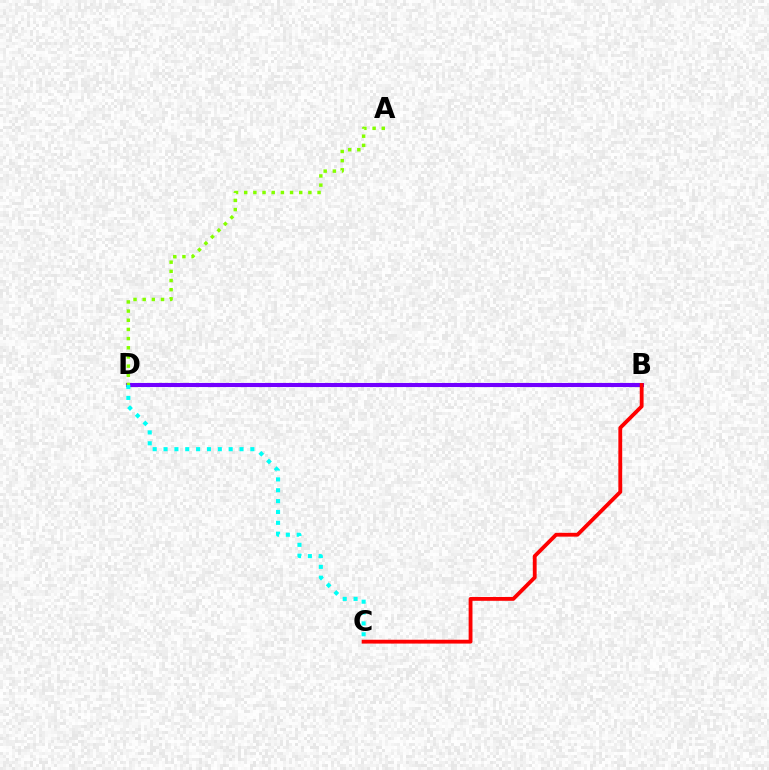{('B', 'D'): [{'color': '#7200ff', 'line_style': 'solid', 'thickness': 2.94}], ('B', 'C'): [{'color': '#ff0000', 'line_style': 'solid', 'thickness': 2.76}], ('A', 'D'): [{'color': '#84ff00', 'line_style': 'dotted', 'thickness': 2.49}], ('C', 'D'): [{'color': '#00fff6', 'line_style': 'dotted', 'thickness': 2.95}]}